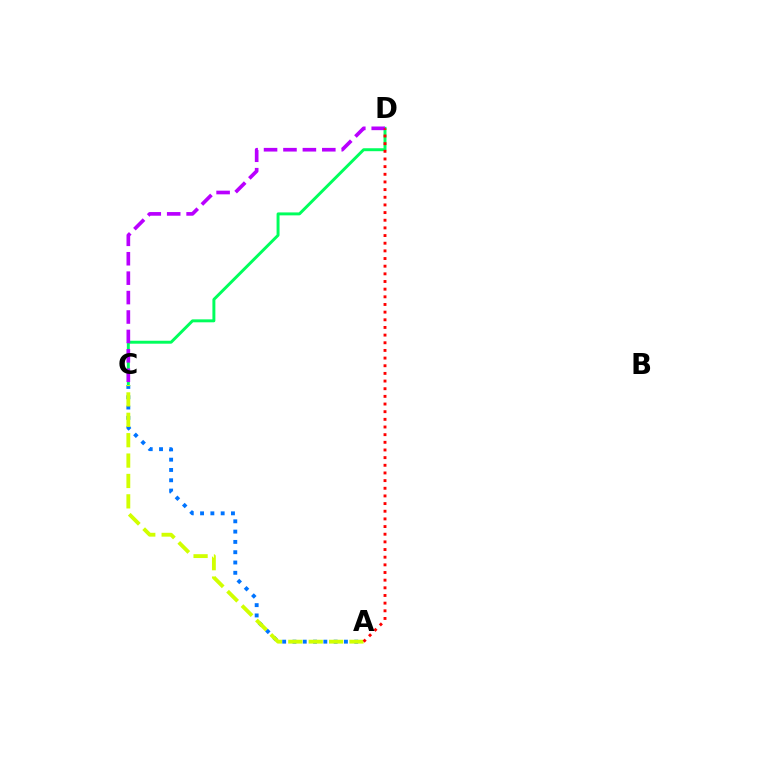{('C', 'D'): [{'color': '#00ff5c', 'line_style': 'solid', 'thickness': 2.12}, {'color': '#b900ff', 'line_style': 'dashed', 'thickness': 2.64}], ('A', 'C'): [{'color': '#0074ff', 'line_style': 'dotted', 'thickness': 2.8}, {'color': '#d1ff00', 'line_style': 'dashed', 'thickness': 2.77}], ('A', 'D'): [{'color': '#ff0000', 'line_style': 'dotted', 'thickness': 2.08}]}